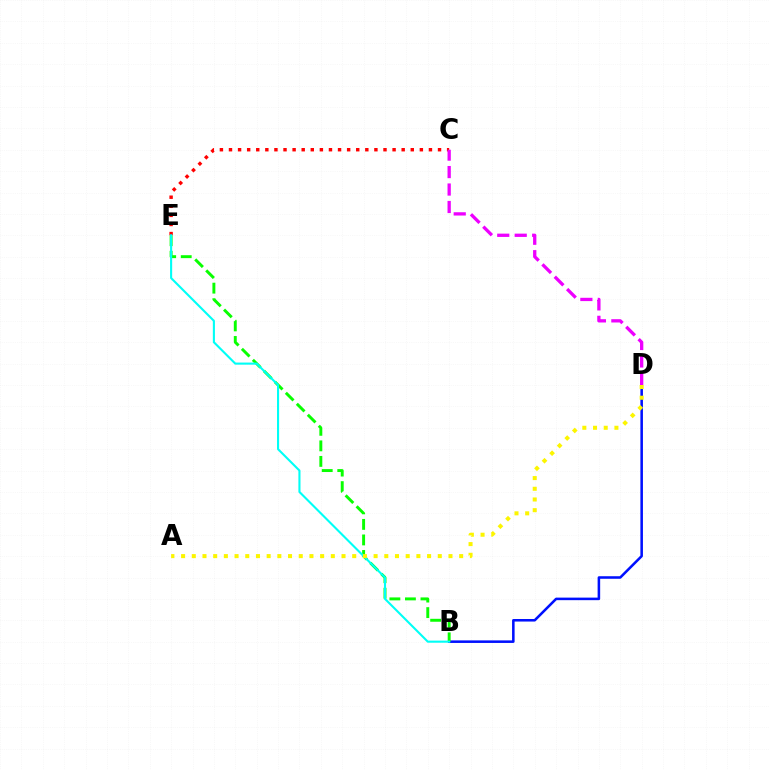{('C', 'E'): [{'color': '#ff0000', 'line_style': 'dotted', 'thickness': 2.47}], ('B', 'D'): [{'color': '#0010ff', 'line_style': 'solid', 'thickness': 1.84}], ('C', 'D'): [{'color': '#ee00ff', 'line_style': 'dashed', 'thickness': 2.37}], ('B', 'E'): [{'color': '#08ff00', 'line_style': 'dashed', 'thickness': 2.11}, {'color': '#00fff6', 'line_style': 'solid', 'thickness': 1.51}], ('A', 'D'): [{'color': '#fcf500', 'line_style': 'dotted', 'thickness': 2.91}]}